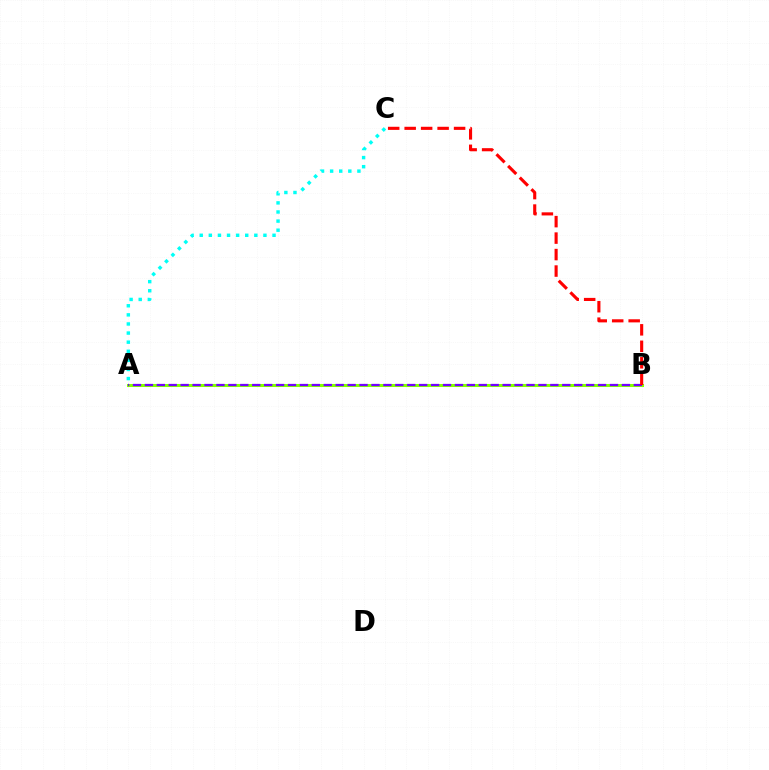{('A', 'B'): [{'color': '#84ff00', 'line_style': 'solid', 'thickness': 2.18}, {'color': '#7200ff', 'line_style': 'dashed', 'thickness': 1.62}], ('A', 'C'): [{'color': '#00fff6', 'line_style': 'dotted', 'thickness': 2.47}], ('B', 'C'): [{'color': '#ff0000', 'line_style': 'dashed', 'thickness': 2.24}]}